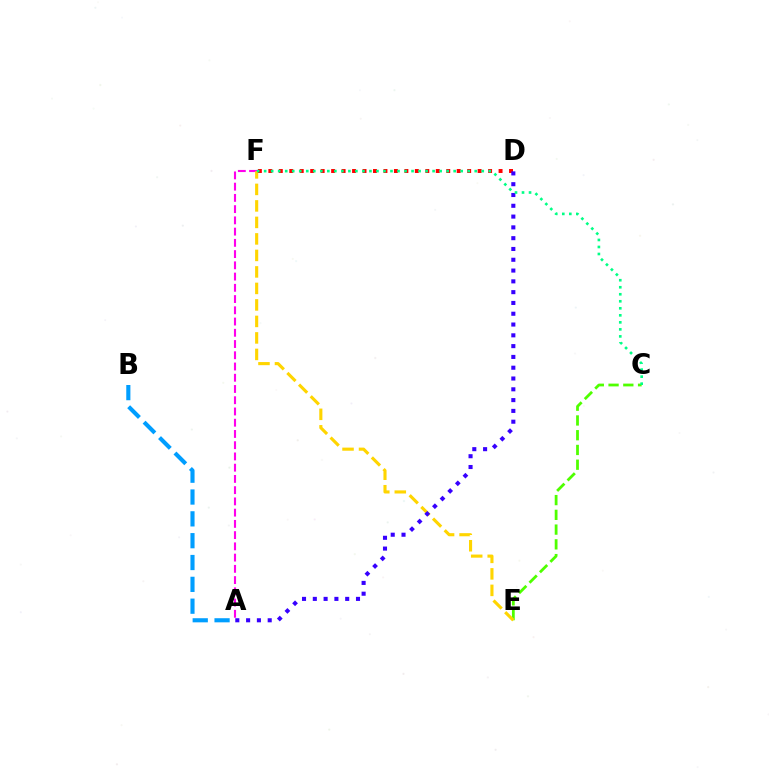{('C', 'E'): [{'color': '#4fff00', 'line_style': 'dashed', 'thickness': 2.0}], ('A', 'B'): [{'color': '#009eff', 'line_style': 'dashed', 'thickness': 2.97}], ('A', 'F'): [{'color': '#ff00ed', 'line_style': 'dashed', 'thickness': 1.53}], ('E', 'F'): [{'color': '#ffd500', 'line_style': 'dashed', 'thickness': 2.24}], ('D', 'F'): [{'color': '#ff0000', 'line_style': 'dotted', 'thickness': 2.84}], ('A', 'D'): [{'color': '#3700ff', 'line_style': 'dotted', 'thickness': 2.93}], ('C', 'F'): [{'color': '#00ff86', 'line_style': 'dotted', 'thickness': 1.91}]}